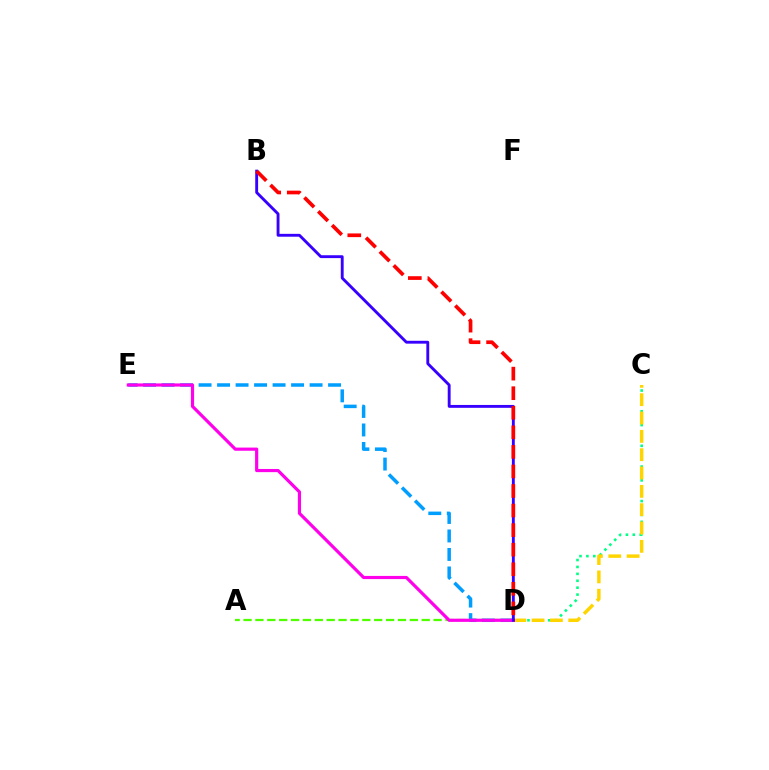{('C', 'D'): [{'color': '#00ff86', 'line_style': 'dotted', 'thickness': 1.88}, {'color': '#ffd500', 'line_style': 'dashed', 'thickness': 2.49}], ('D', 'E'): [{'color': '#009eff', 'line_style': 'dashed', 'thickness': 2.51}, {'color': '#ff00ed', 'line_style': 'solid', 'thickness': 2.28}], ('A', 'D'): [{'color': '#4fff00', 'line_style': 'dashed', 'thickness': 1.61}], ('B', 'D'): [{'color': '#3700ff', 'line_style': 'solid', 'thickness': 2.06}, {'color': '#ff0000', 'line_style': 'dashed', 'thickness': 2.66}]}